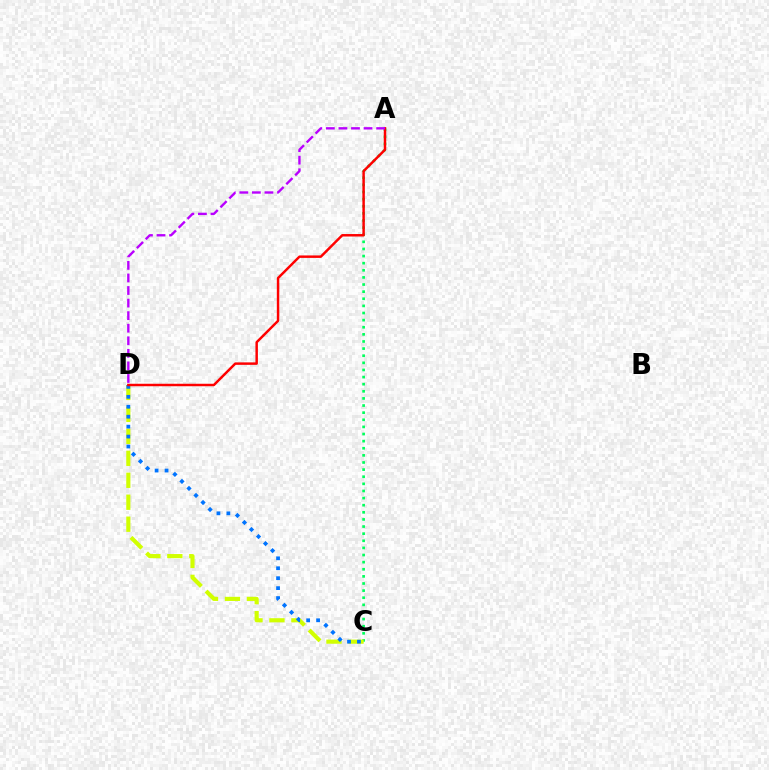{('A', 'C'): [{'color': '#00ff5c', 'line_style': 'dotted', 'thickness': 1.93}], ('C', 'D'): [{'color': '#d1ff00', 'line_style': 'dashed', 'thickness': 2.98}, {'color': '#0074ff', 'line_style': 'dotted', 'thickness': 2.7}], ('A', 'D'): [{'color': '#ff0000', 'line_style': 'solid', 'thickness': 1.78}, {'color': '#b900ff', 'line_style': 'dashed', 'thickness': 1.71}]}